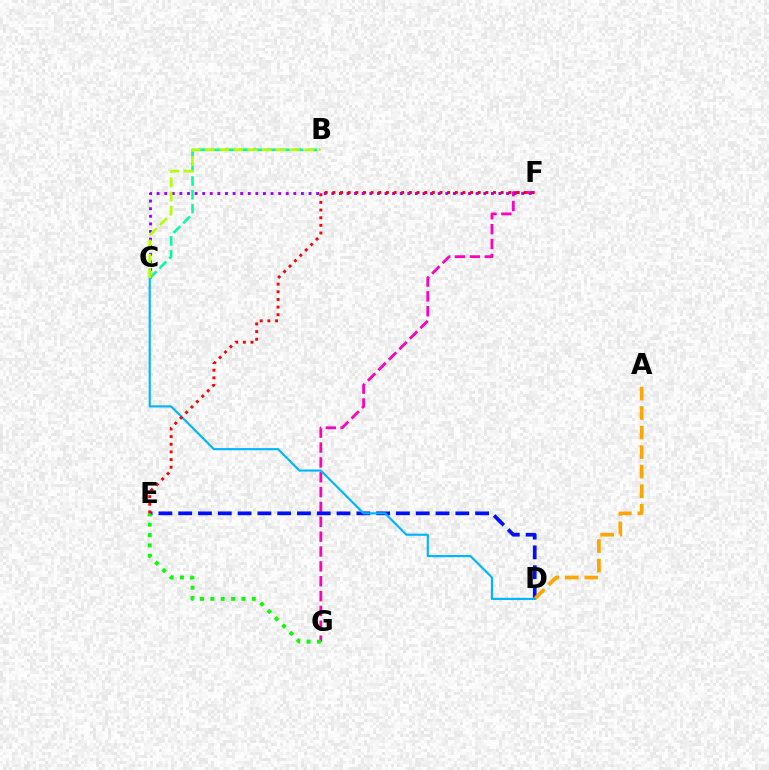{('F', 'G'): [{'color': '#ff00bd', 'line_style': 'dashed', 'thickness': 2.02}], ('C', 'F'): [{'color': '#9b00ff', 'line_style': 'dotted', 'thickness': 2.06}], ('B', 'C'): [{'color': '#00ff9d', 'line_style': 'dashed', 'thickness': 1.87}, {'color': '#b3ff00', 'line_style': 'dashed', 'thickness': 1.93}], ('D', 'E'): [{'color': '#0010ff', 'line_style': 'dashed', 'thickness': 2.69}], ('A', 'D'): [{'color': '#ffa500', 'line_style': 'dashed', 'thickness': 2.65}], ('E', 'G'): [{'color': '#08ff00', 'line_style': 'dotted', 'thickness': 2.81}], ('C', 'D'): [{'color': '#00b5ff', 'line_style': 'solid', 'thickness': 1.54}], ('E', 'F'): [{'color': '#ff0000', 'line_style': 'dotted', 'thickness': 2.08}]}